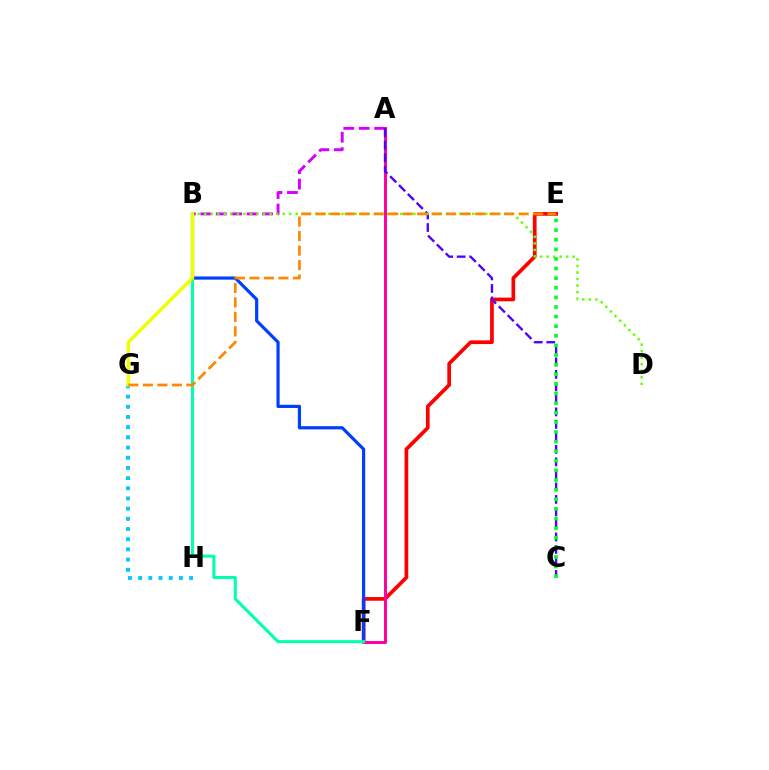{('A', 'B'): [{'color': '#d600ff', 'line_style': 'dashed', 'thickness': 2.1}], ('G', 'H'): [{'color': '#00c7ff', 'line_style': 'dotted', 'thickness': 2.77}], ('E', 'F'): [{'color': '#ff0000', 'line_style': 'solid', 'thickness': 2.66}], ('B', 'F'): [{'color': '#003fff', 'line_style': 'solid', 'thickness': 2.29}, {'color': '#00ffaf', 'line_style': 'solid', 'thickness': 2.2}], ('A', 'F'): [{'color': '#ff00a0', 'line_style': 'solid', 'thickness': 2.14}], ('A', 'C'): [{'color': '#4f00ff', 'line_style': 'dashed', 'thickness': 1.7}], ('B', 'D'): [{'color': '#66ff00', 'line_style': 'dotted', 'thickness': 1.78}], ('B', 'G'): [{'color': '#eeff00', 'line_style': 'solid', 'thickness': 2.48}], ('E', 'G'): [{'color': '#ff8800', 'line_style': 'dashed', 'thickness': 1.97}], ('C', 'E'): [{'color': '#00ff27', 'line_style': 'dotted', 'thickness': 2.61}]}